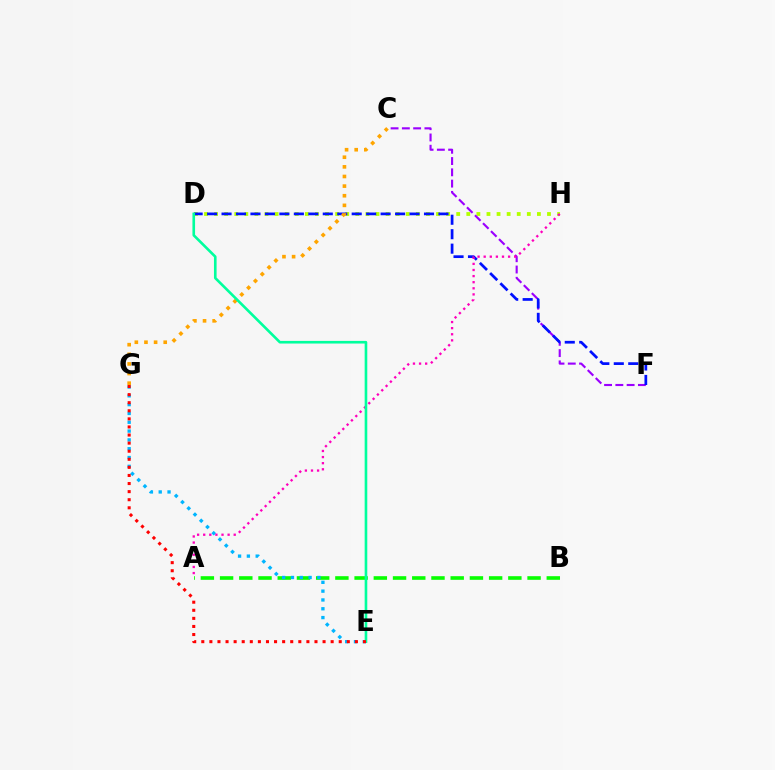{('D', 'H'): [{'color': '#b3ff00', 'line_style': 'dotted', 'thickness': 2.74}], ('A', 'B'): [{'color': '#08ff00', 'line_style': 'dashed', 'thickness': 2.61}], ('C', 'F'): [{'color': '#9b00ff', 'line_style': 'dashed', 'thickness': 1.53}], ('D', 'F'): [{'color': '#0010ff', 'line_style': 'dashed', 'thickness': 1.96}], ('E', 'G'): [{'color': '#00b5ff', 'line_style': 'dotted', 'thickness': 2.4}, {'color': '#ff0000', 'line_style': 'dotted', 'thickness': 2.2}], ('C', 'G'): [{'color': '#ffa500', 'line_style': 'dotted', 'thickness': 2.62}], ('A', 'H'): [{'color': '#ff00bd', 'line_style': 'dotted', 'thickness': 1.66}], ('D', 'E'): [{'color': '#00ff9d', 'line_style': 'solid', 'thickness': 1.89}]}